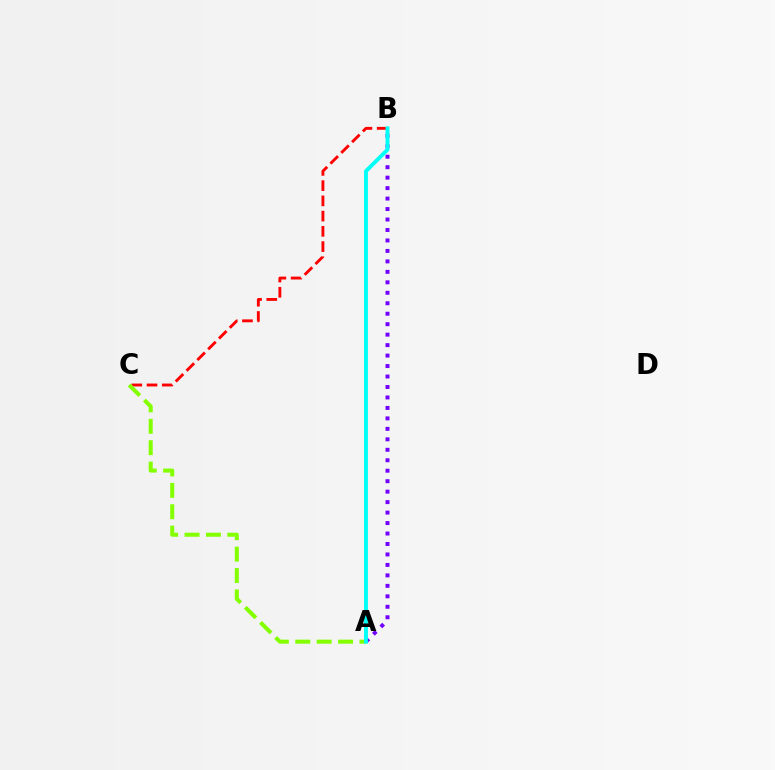{('B', 'C'): [{'color': '#ff0000', 'line_style': 'dashed', 'thickness': 2.07}], ('A', 'C'): [{'color': '#84ff00', 'line_style': 'dashed', 'thickness': 2.91}], ('A', 'B'): [{'color': '#7200ff', 'line_style': 'dotted', 'thickness': 2.84}, {'color': '#00fff6', 'line_style': 'solid', 'thickness': 2.8}]}